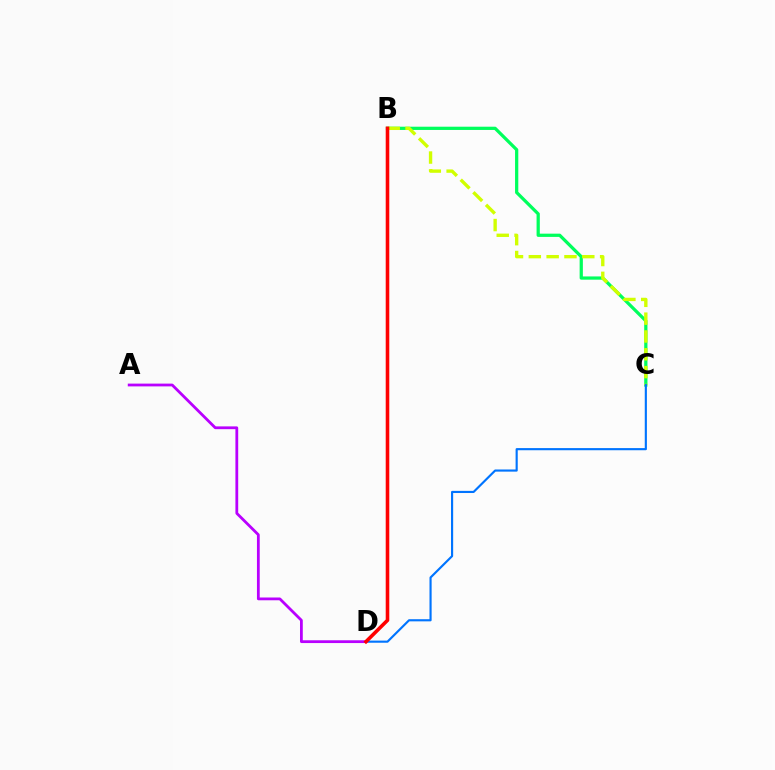{('B', 'C'): [{'color': '#00ff5c', 'line_style': 'solid', 'thickness': 2.33}, {'color': '#d1ff00', 'line_style': 'dashed', 'thickness': 2.42}], ('C', 'D'): [{'color': '#0074ff', 'line_style': 'solid', 'thickness': 1.54}], ('A', 'D'): [{'color': '#b900ff', 'line_style': 'solid', 'thickness': 2.0}], ('B', 'D'): [{'color': '#ff0000', 'line_style': 'solid', 'thickness': 2.58}]}